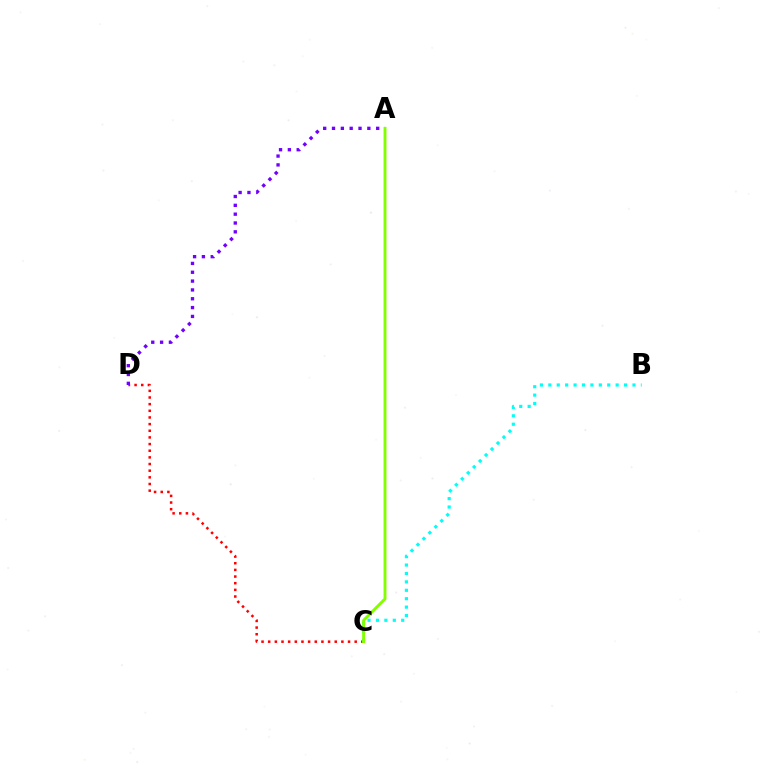{('C', 'D'): [{'color': '#ff0000', 'line_style': 'dotted', 'thickness': 1.81}], ('B', 'C'): [{'color': '#00fff6', 'line_style': 'dotted', 'thickness': 2.29}], ('A', 'D'): [{'color': '#7200ff', 'line_style': 'dotted', 'thickness': 2.4}], ('A', 'C'): [{'color': '#84ff00', 'line_style': 'solid', 'thickness': 2.1}]}